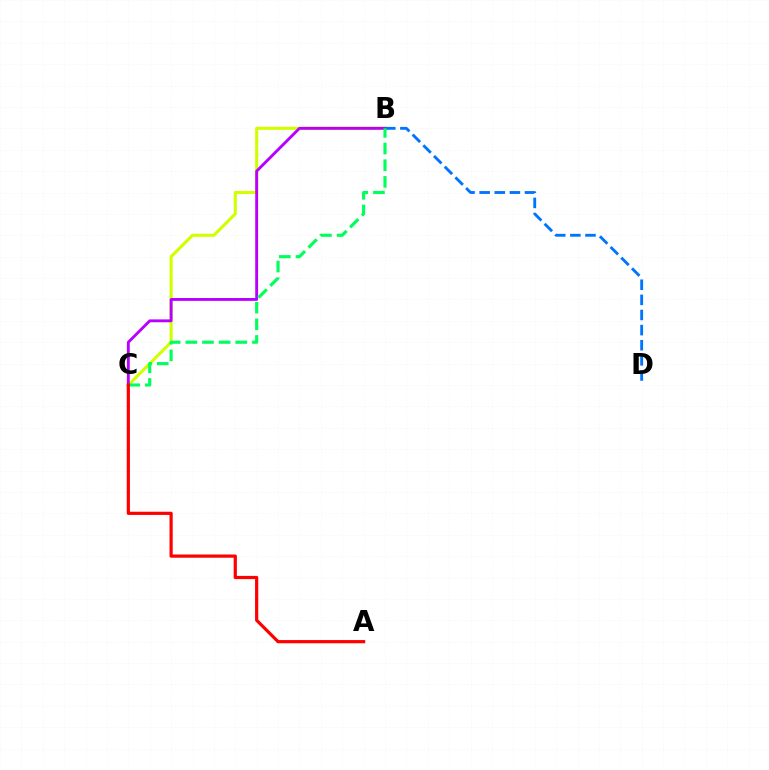{('B', 'C'): [{'color': '#d1ff00', 'line_style': 'solid', 'thickness': 2.24}, {'color': '#b900ff', 'line_style': 'solid', 'thickness': 2.07}, {'color': '#00ff5c', 'line_style': 'dashed', 'thickness': 2.26}], ('B', 'D'): [{'color': '#0074ff', 'line_style': 'dashed', 'thickness': 2.05}], ('A', 'C'): [{'color': '#ff0000', 'line_style': 'solid', 'thickness': 2.31}]}